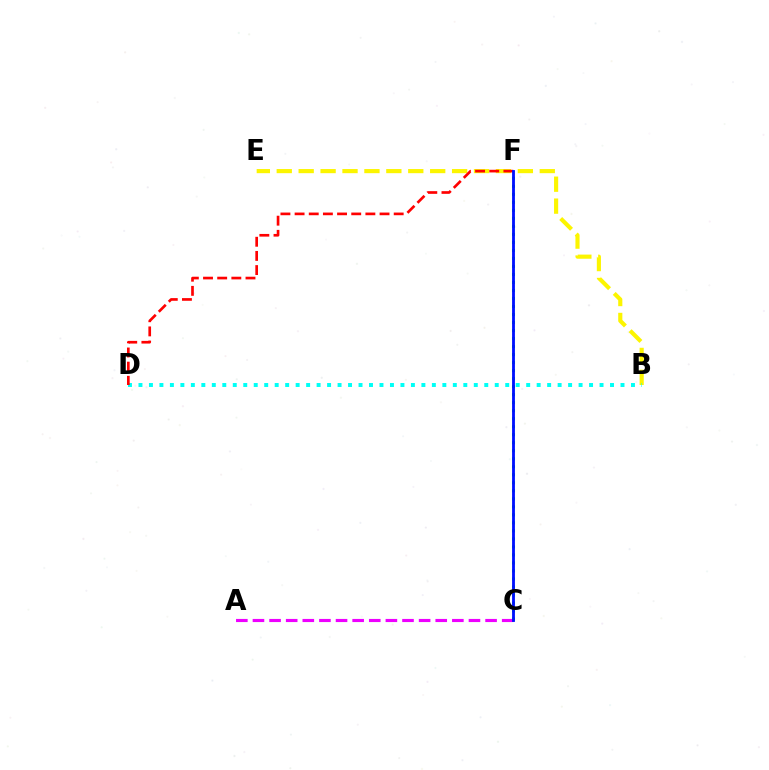{('A', 'C'): [{'color': '#ee00ff', 'line_style': 'dashed', 'thickness': 2.26}], ('B', 'E'): [{'color': '#fcf500', 'line_style': 'dashed', 'thickness': 2.98}], ('C', 'F'): [{'color': '#08ff00', 'line_style': 'dotted', 'thickness': 2.18}, {'color': '#0010ff', 'line_style': 'solid', 'thickness': 2.04}], ('B', 'D'): [{'color': '#00fff6', 'line_style': 'dotted', 'thickness': 2.85}], ('D', 'F'): [{'color': '#ff0000', 'line_style': 'dashed', 'thickness': 1.92}]}